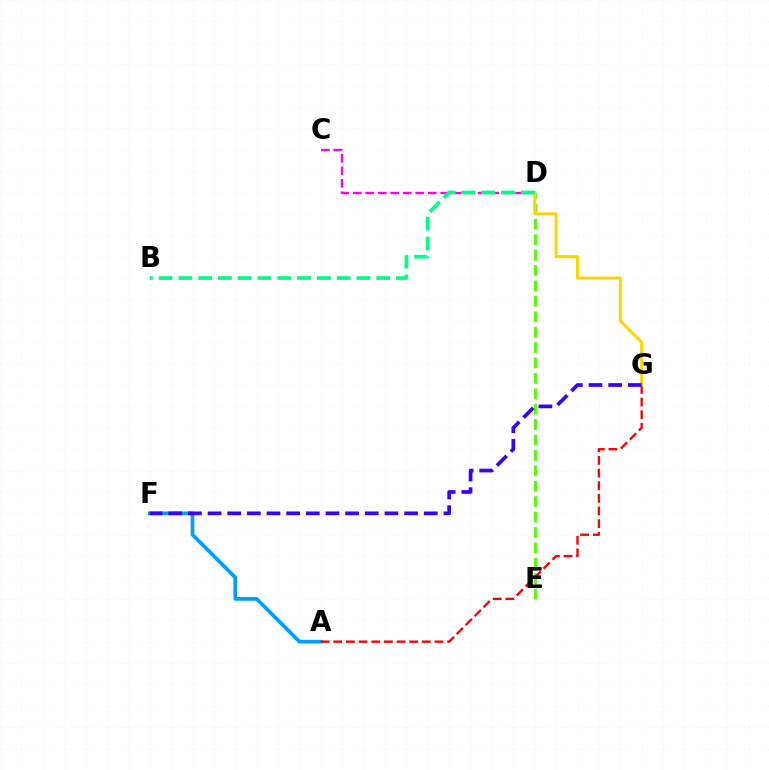{('D', 'E'): [{'color': '#4fff00', 'line_style': 'dashed', 'thickness': 2.09}], ('C', 'D'): [{'color': '#ff00ed', 'line_style': 'dashed', 'thickness': 1.7}], ('A', 'F'): [{'color': '#009eff', 'line_style': 'solid', 'thickness': 2.66}], ('A', 'G'): [{'color': '#ff0000', 'line_style': 'dashed', 'thickness': 1.72}], ('D', 'G'): [{'color': '#ffd500', 'line_style': 'solid', 'thickness': 2.16}], ('B', 'D'): [{'color': '#00ff86', 'line_style': 'dashed', 'thickness': 2.69}], ('F', 'G'): [{'color': '#3700ff', 'line_style': 'dashed', 'thickness': 2.67}]}